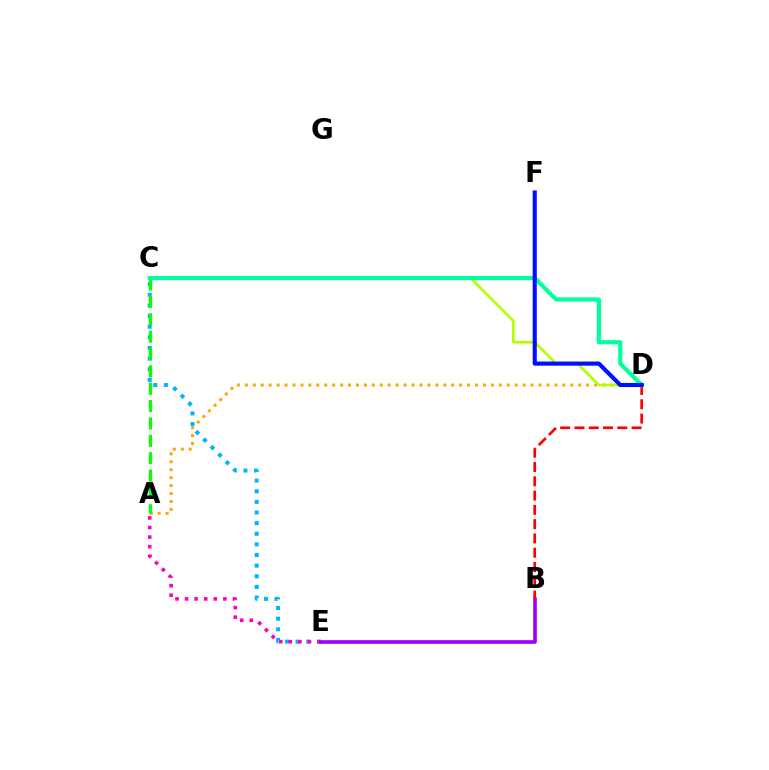{('C', 'E'): [{'color': '#00b5ff', 'line_style': 'dotted', 'thickness': 2.89}], ('A', 'E'): [{'color': '#ff00bd', 'line_style': 'dotted', 'thickness': 2.6}], ('B', 'E'): [{'color': '#9b00ff', 'line_style': 'solid', 'thickness': 2.61}], ('A', 'D'): [{'color': '#ffa500', 'line_style': 'dotted', 'thickness': 2.16}], ('A', 'C'): [{'color': '#08ff00', 'line_style': 'dashed', 'thickness': 2.36}], ('B', 'D'): [{'color': '#ff0000', 'line_style': 'dashed', 'thickness': 1.94}], ('C', 'D'): [{'color': '#b3ff00', 'line_style': 'solid', 'thickness': 1.94}, {'color': '#00ff9d', 'line_style': 'solid', 'thickness': 2.97}], ('D', 'F'): [{'color': '#0010ff', 'line_style': 'solid', 'thickness': 2.97}]}